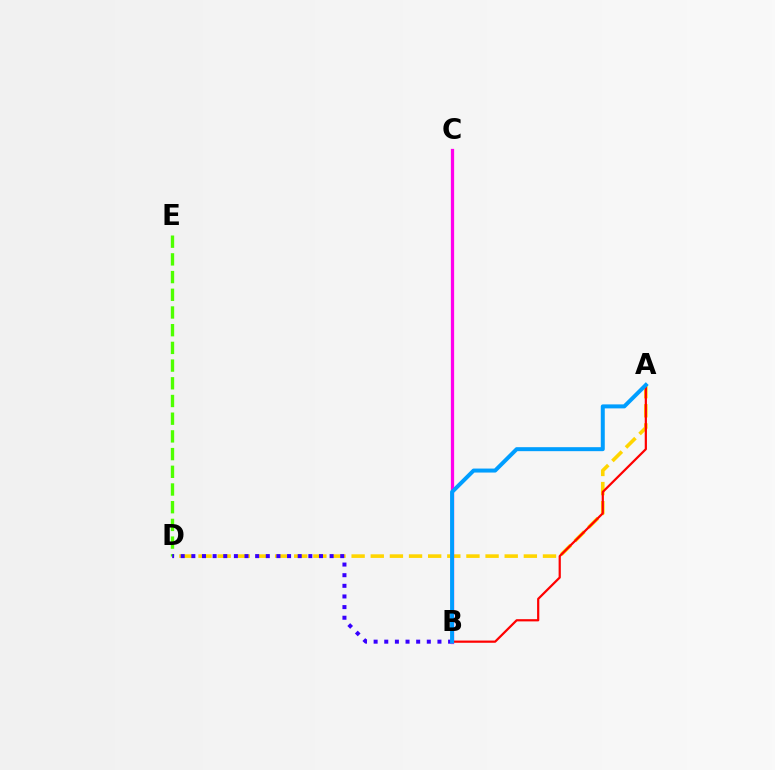{('A', 'D'): [{'color': '#ffd500', 'line_style': 'dashed', 'thickness': 2.6}], ('D', 'E'): [{'color': '#4fff00', 'line_style': 'dashed', 'thickness': 2.4}], ('B', 'C'): [{'color': '#00ff86', 'line_style': 'solid', 'thickness': 1.84}, {'color': '#ff00ed', 'line_style': 'solid', 'thickness': 2.35}], ('B', 'D'): [{'color': '#3700ff', 'line_style': 'dotted', 'thickness': 2.89}], ('A', 'B'): [{'color': '#ff0000', 'line_style': 'solid', 'thickness': 1.6}, {'color': '#009eff', 'line_style': 'solid', 'thickness': 2.87}]}